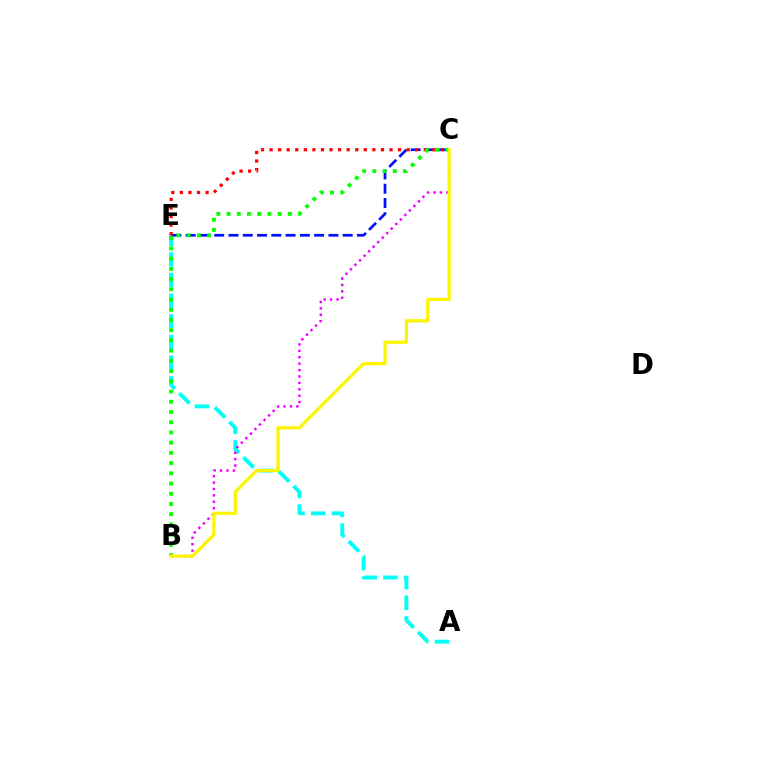{('A', 'E'): [{'color': '#00fff6', 'line_style': 'dashed', 'thickness': 2.8}], ('C', 'E'): [{'color': '#0010ff', 'line_style': 'dashed', 'thickness': 1.94}, {'color': '#ff0000', 'line_style': 'dotted', 'thickness': 2.33}], ('B', 'C'): [{'color': '#ee00ff', 'line_style': 'dotted', 'thickness': 1.74}, {'color': '#08ff00', 'line_style': 'dotted', 'thickness': 2.78}, {'color': '#fcf500', 'line_style': 'solid', 'thickness': 2.33}]}